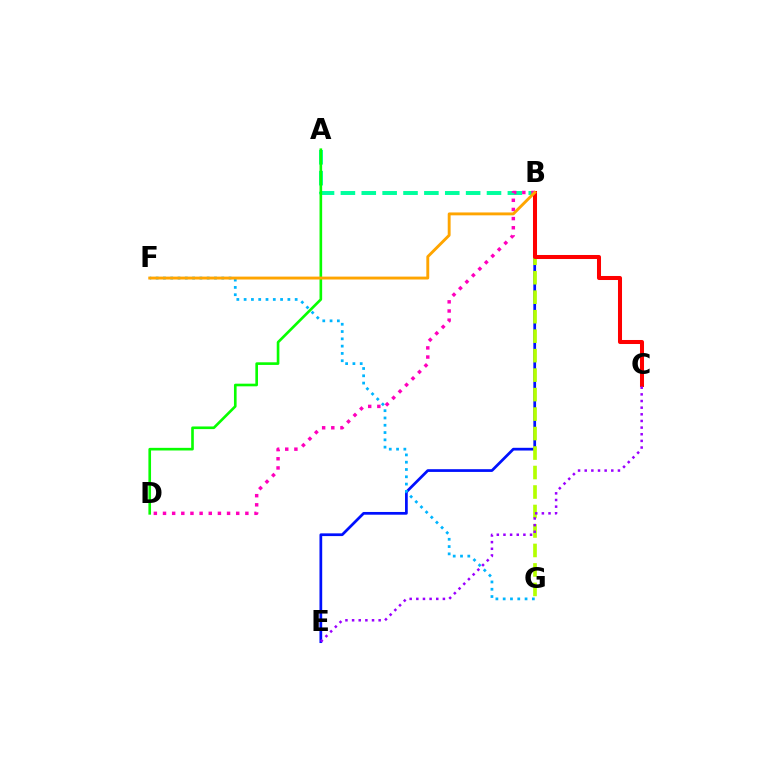{('A', 'B'): [{'color': '#00ff9d', 'line_style': 'dashed', 'thickness': 2.84}], ('B', 'E'): [{'color': '#0010ff', 'line_style': 'solid', 'thickness': 1.97}], ('B', 'G'): [{'color': '#b3ff00', 'line_style': 'dashed', 'thickness': 2.65}], ('A', 'D'): [{'color': '#08ff00', 'line_style': 'solid', 'thickness': 1.9}], ('B', 'C'): [{'color': '#ff0000', 'line_style': 'solid', 'thickness': 2.9}], ('F', 'G'): [{'color': '#00b5ff', 'line_style': 'dotted', 'thickness': 1.98}], ('C', 'E'): [{'color': '#9b00ff', 'line_style': 'dotted', 'thickness': 1.81}], ('B', 'D'): [{'color': '#ff00bd', 'line_style': 'dotted', 'thickness': 2.49}], ('B', 'F'): [{'color': '#ffa500', 'line_style': 'solid', 'thickness': 2.08}]}